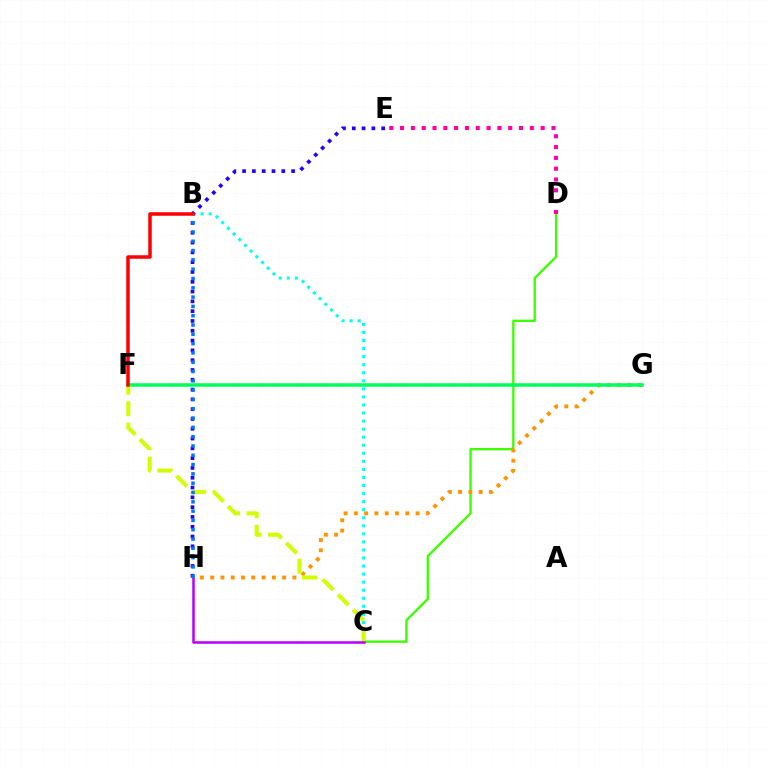{('C', 'D'): [{'color': '#3dff00', 'line_style': 'solid', 'thickness': 1.69}], ('G', 'H'): [{'color': '#ff9400', 'line_style': 'dotted', 'thickness': 2.79}], ('B', 'C'): [{'color': '#00fff6', 'line_style': 'dotted', 'thickness': 2.19}], ('F', 'G'): [{'color': '#00ff5c', 'line_style': 'solid', 'thickness': 2.54}], ('D', 'E'): [{'color': '#ff00ac', 'line_style': 'dotted', 'thickness': 2.94}], ('E', 'H'): [{'color': '#2500ff', 'line_style': 'dotted', 'thickness': 2.66}], ('C', 'F'): [{'color': '#d1ff00', 'line_style': 'dashed', 'thickness': 2.91}], ('C', 'H'): [{'color': '#b900ff', 'line_style': 'solid', 'thickness': 1.81}], ('B', 'H'): [{'color': '#0074ff', 'line_style': 'dotted', 'thickness': 2.53}], ('B', 'F'): [{'color': '#ff0000', 'line_style': 'solid', 'thickness': 2.52}]}